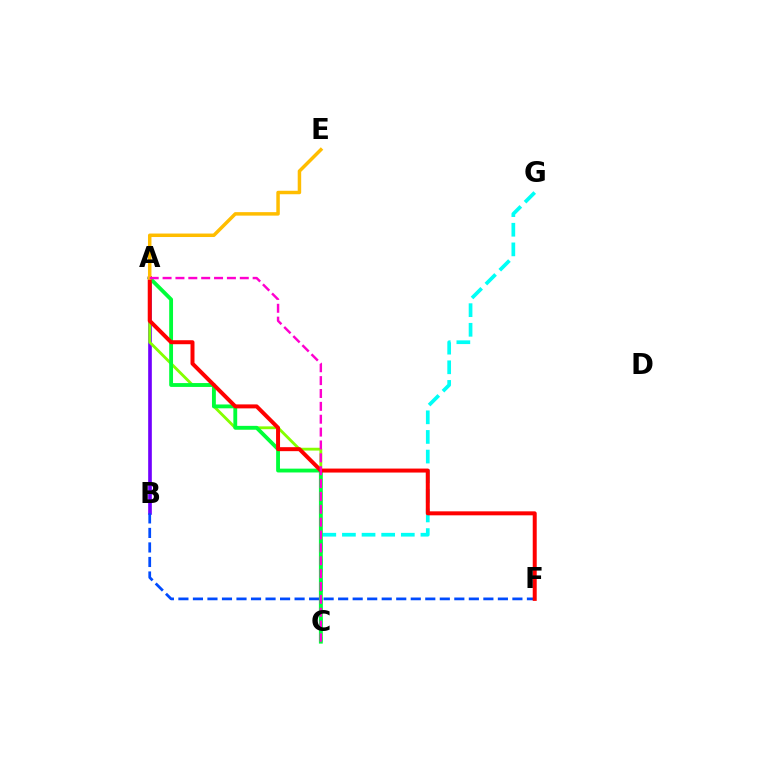{('A', 'B'): [{'color': '#7200ff', 'line_style': 'solid', 'thickness': 2.63}], ('C', 'G'): [{'color': '#00fff6', 'line_style': 'dashed', 'thickness': 2.67}], ('A', 'C'): [{'color': '#84ff00', 'line_style': 'solid', 'thickness': 2.04}, {'color': '#00ff39', 'line_style': 'solid', 'thickness': 2.76}, {'color': '#ff00cf', 'line_style': 'dashed', 'thickness': 1.75}], ('B', 'F'): [{'color': '#004bff', 'line_style': 'dashed', 'thickness': 1.97}], ('A', 'F'): [{'color': '#ff0000', 'line_style': 'solid', 'thickness': 2.87}], ('A', 'E'): [{'color': '#ffbd00', 'line_style': 'solid', 'thickness': 2.5}]}